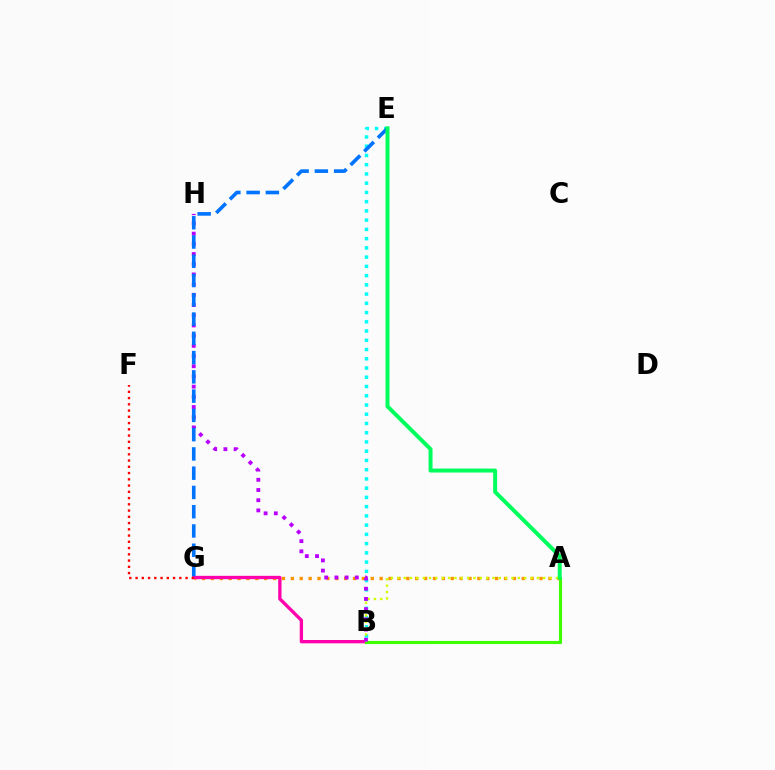{('A', 'B'): [{'color': '#2500ff', 'line_style': 'dotted', 'thickness': 1.9}, {'color': '#3dff00', 'line_style': 'solid', 'thickness': 2.24}, {'color': '#d1ff00', 'line_style': 'dotted', 'thickness': 1.72}], ('B', 'E'): [{'color': '#00fff6', 'line_style': 'dotted', 'thickness': 2.51}], ('A', 'G'): [{'color': '#ff9400', 'line_style': 'dotted', 'thickness': 2.41}], ('B', 'G'): [{'color': '#ff00ac', 'line_style': 'solid', 'thickness': 2.39}], ('B', 'H'): [{'color': '#b900ff', 'line_style': 'dotted', 'thickness': 2.77}], ('F', 'G'): [{'color': '#ff0000', 'line_style': 'dotted', 'thickness': 1.7}], ('E', 'G'): [{'color': '#0074ff', 'line_style': 'dashed', 'thickness': 2.62}], ('A', 'E'): [{'color': '#00ff5c', 'line_style': 'solid', 'thickness': 2.86}]}